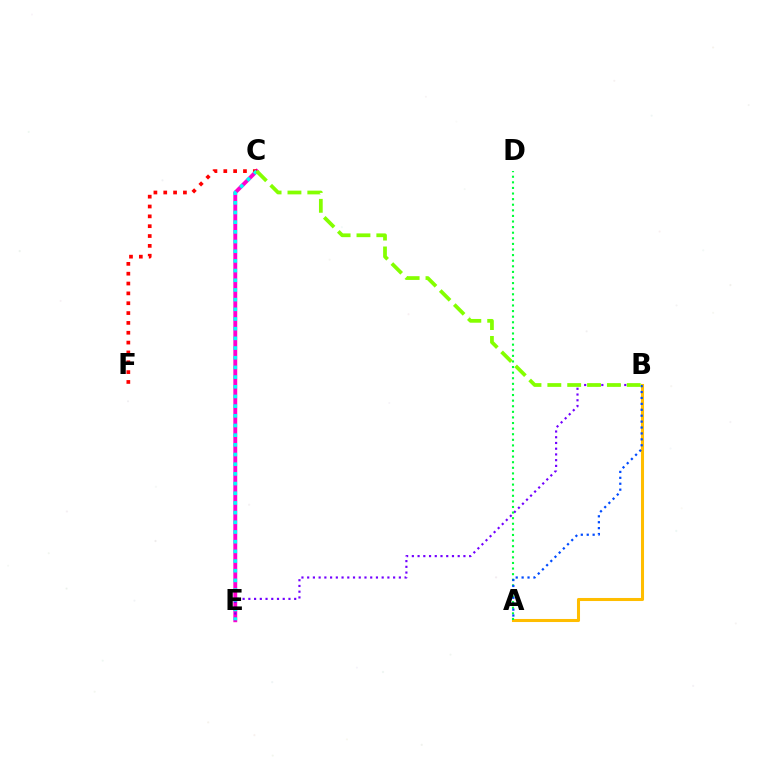{('C', 'E'): [{'color': '#ff00cf', 'line_style': 'solid', 'thickness': 2.79}, {'color': '#00fff6', 'line_style': 'dotted', 'thickness': 2.63}], ('B', 'E'): [{'color': '#7200ff', 'line_style': 'dotted', 'thickness': 1.56}], ('C', 'F'): [{'color': '#ff0000', 'line_style': 'dotted', 'thickness': 2.67}], ('A', 'B'): [{'color': '#ffbd00', 'line_style': 'solid', 'thickness': 2.2}, {'color': '#004bff', 'line_style': 'dotted', 'thickness': 1.61}], ('A', 'D'): [{'color': '#00ff39', 'line_style': 'dotted', 'thickness': 1.52}], ('B', 'C'): [{'color': '#84ff00', 'line_style': 'dashed', 'thickness': 2.7}]}